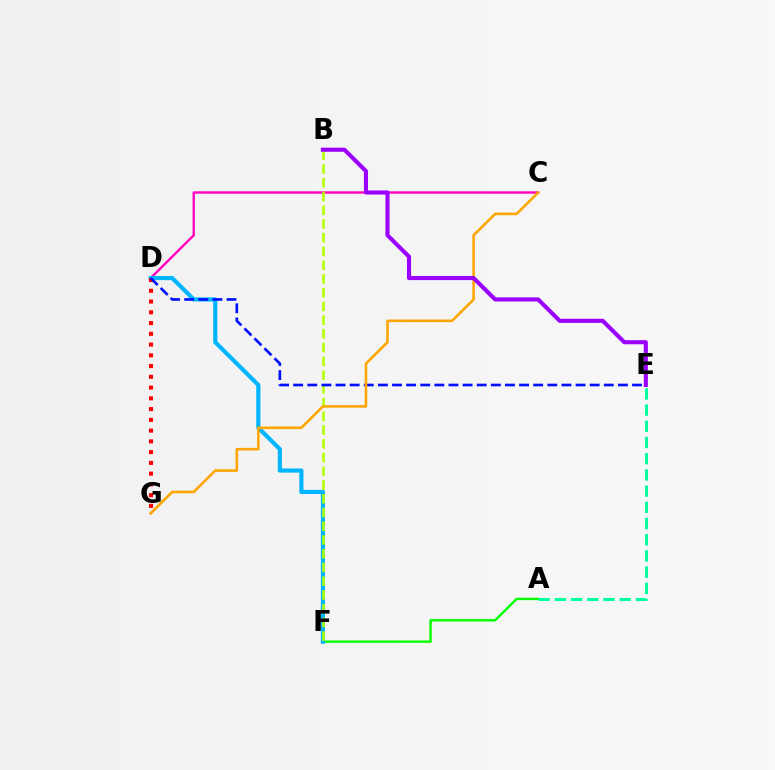{('C', 'D'): [{'color': '#ff00bd', 'line_style': 'solid', 'thickness': 1.71}], ('A', 'F'): [{'color': '#08ff00', 'line_style': 'solid', 'thickness': 1.75}], ('D', 'F'): [{'color': '#00b5ff', 'line_style': 'solid', 'thickness': 2.99}], ('B', 'F'): [{'color': '#b3ff00', 'line_style': 'dashed', 'thickness': 1.87}], ('D', 'G'): [{'color': '#ff0000', 'line_style': 'dotted', 'thickness': 2.92}], ('D', 'E'): [{'color': '#0010ff', 'line_style': 'dashed', 'thickness': 1.92}], ('C', 'G'): [{'color': '#ffa500', 'line_style': 'solid', 'thickness': 1.86}], ('A', 'E'): [{'color': '#00ff9d', 'line_style': 'dashed', 'thickness': 2.2}], ('B', 'E'): [{'color': '#9b00ff', 'line_style': 'solid', 'thickness': 2.94}]}